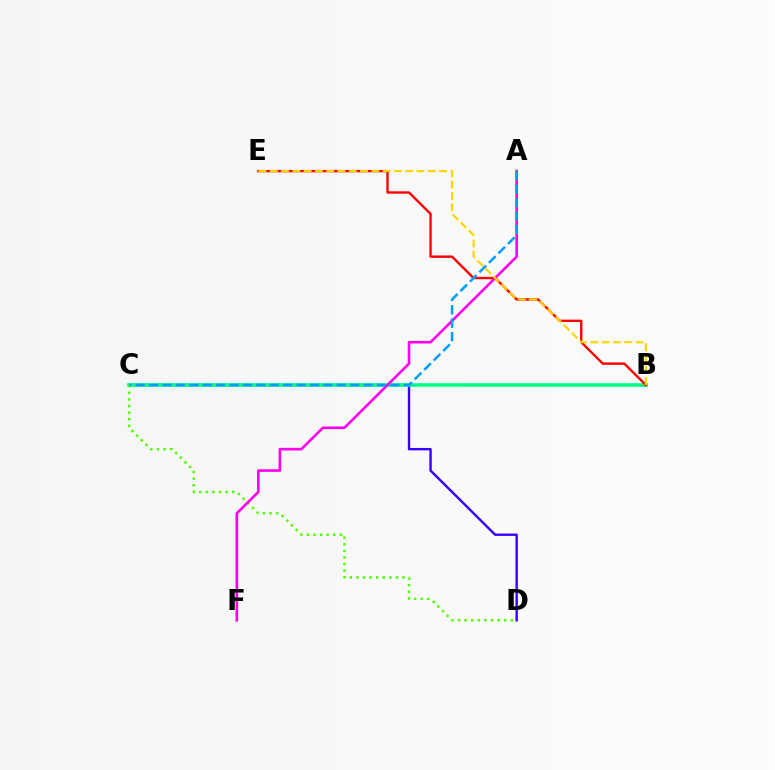{('C', 'D'): [{'color': '#3700ff', 'line_style': 'solid', 'thickness': 1.73}, {'color': '#4fff00', 'line_style': 'dotted', 'thickness': 1.79}], ('B', 'C'): [{'color': '#00ff86', 'line_style': 'solid', 'thickness': 2.57}], ('A', 'F'): [{'color': '#ff00ed', 'line_style': 'solid', 'thickness': 1.87}], ('B', 'E'): [{'color': '#ff0000', 'line_style': 'solid', 'thickness': 1.71}, {'color': '#ffd500', 'line_style': 'dashed', 'thickness': 1.53}], ('A', 'C'): [{'color': '#009eff', 'line_style': 'dashed', 'thickness': 1.82}]}